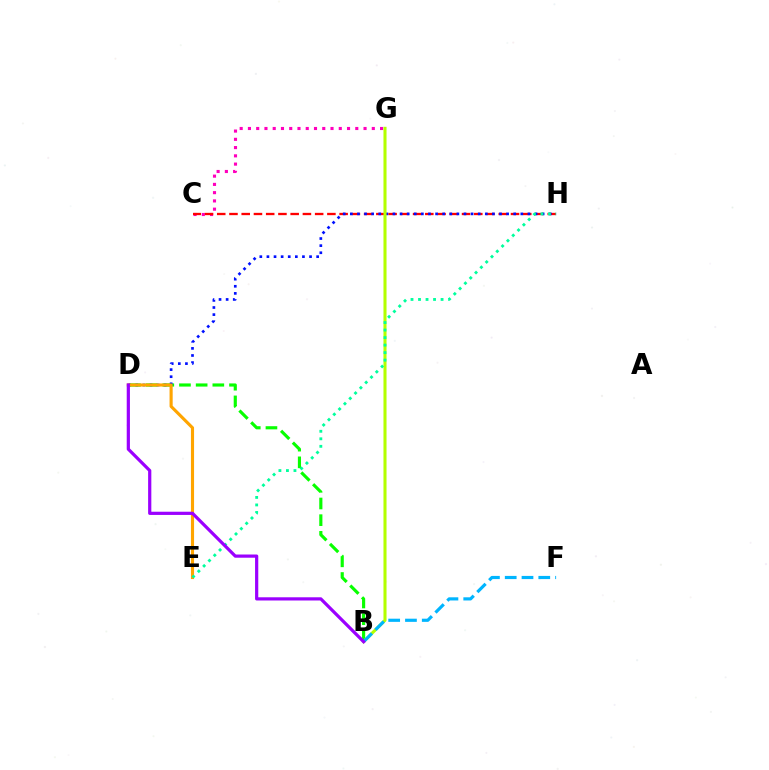{('C', 'G'): [{'color': '#ff00bd', 'line_style': 'dotted', 'thickness': 2.24}], ('B', 'D'): [{'color': '#08ff00', 'line_style': 'dashed', 'thickness': 2.27}, {'color': '#9b00ff', 'line_style': 'solid', 'thickness': 2.31}], ('C', 'H'): [{'color': '#ff0000', 'line_style': 'dashed', 'thickness': 1.66}], ('D', 'H'): [{'color': '#0010ff', 'line_style': 'dotted', 'thickness': 1.93}], ('B', 'G'): [{'color': '#b3ff00', 'line_style': 'solid', 'thickness': 2.2}], ('D', 'E'): [{'color': '#ffa500', 'line_style': 'solid', 'thickness': 2.24}], ('E', 'H'): [{'color': '#00ff9d', 'line_style': 'dotted', 'thickness': 2.04}], ('B', 'F'): [{'color': '#00b5ff', 'line_style': 'dashed', 'thickness': 2.28}]}